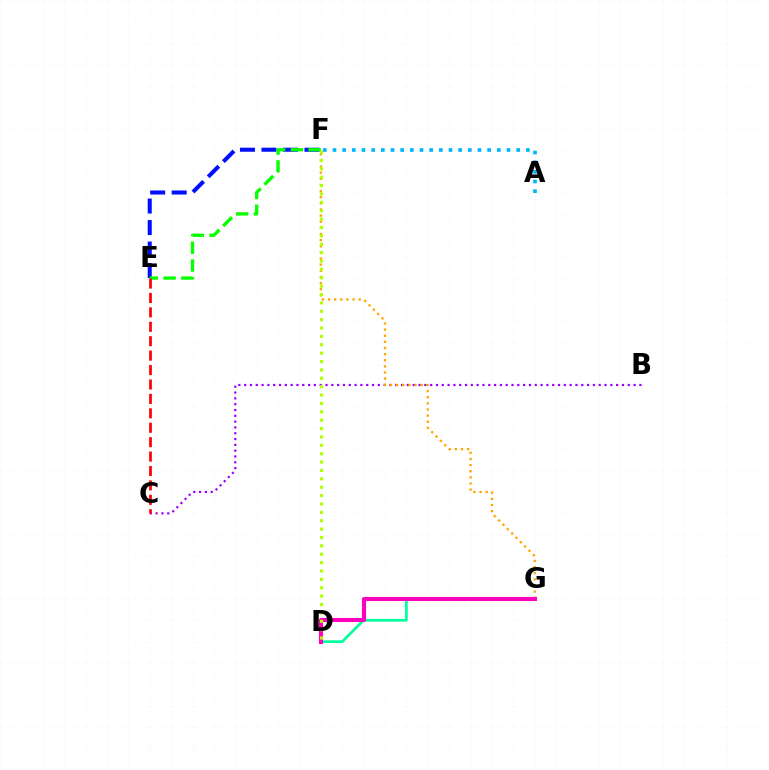{('E', 'F'): [{'color': '#0010ff', 'line_style': 'dashed', 'thickness': 2.92}, {'color': '#08ff00', 'line_style': 'dashed', 'thickness': 2.41}], ('D', 'G'): [{'color': '#00ff9d', 'line_style': 'solid', 'thickness': 1.96}, {'color': '#ff00bd', 'line_style': 'solid', 'thickness': 2.93}], ('A', 'F'): [{'color': '#00b5ff', 'line_style': 'dotted', 'thickness': 2.63}], ('B', 'C'): [{'color': '#9b00ff', 'line_style': 'dotted', 'thickness': 1.58}], ('C', 'E'): [{'color': '#ff0000', 'line_style': 'dashed', 'thickness': 1.96}], ('F', 'G'): [{'color': '#ffa500', 'line_style': 'dotted', 'thickness': 1.67}], ('D', 'F'): [{'color': '#b3ff00', 'line_style': 'dotted', 'thickness': 2.28}]}